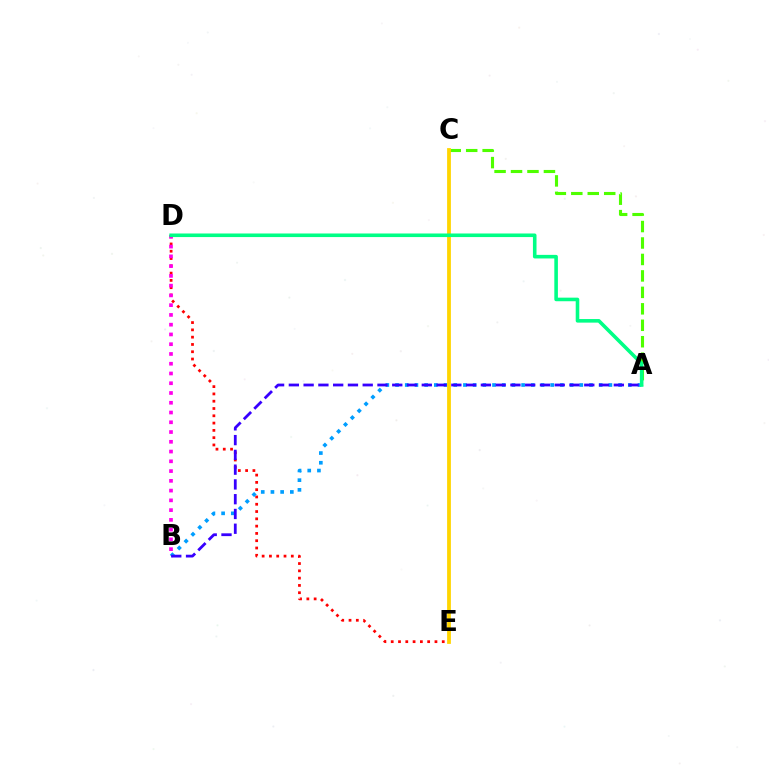{('A', 'C'): [{'color': '#4fff00', 'line_style': 'dashed', 'thickness': 2.24}], ('D', 'E'): [{'color': '#ff0000', 'line_style': 'dotted', 'thickness': 1.98}], ('A', 'B'): [{'color': '#009eff', 'line_style': 'dotted', 'thickness': 2.63}, {'color': '#3700ff', 'line_style': 'dashed', 'thickness': 2.01}], ('C', 'E'): [{'color': '#ffd500', 'line_style': 'solid', 'thickness': 2.73}], ('B', 'D'): [{'color': '#ff00ed', 'line_style': 'dotted', 'thickness': 2.65}], ('A', 'D'): [{'color': '#00ff86', 'line_style': 'solid', 'thickness': 2.58}]}